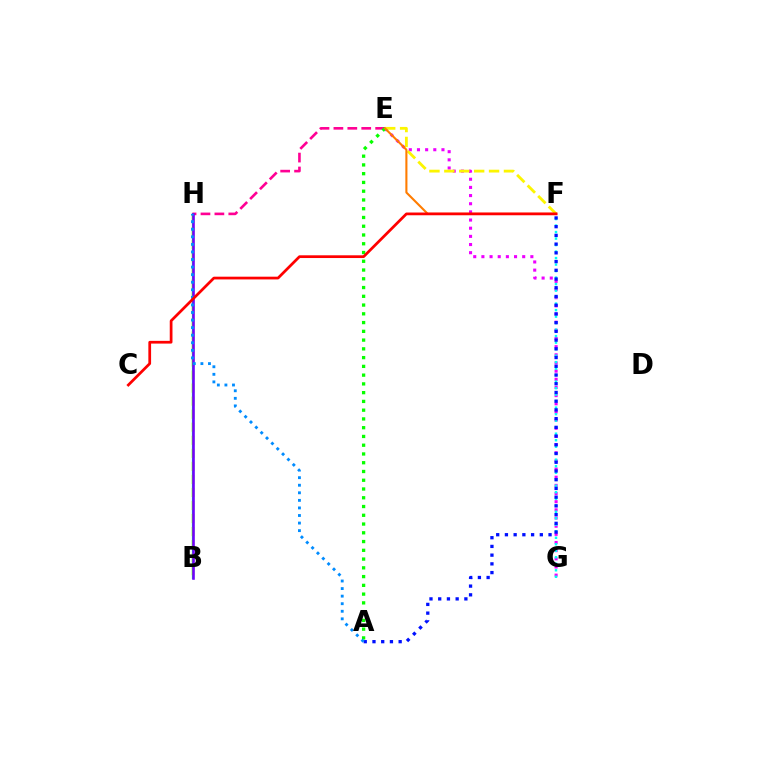{('B', 'H'): [{'color': '#00ff74', 'line_style': 'solid', 'thickness': 1.61}, {'color': '#84ff00', 'line_style': 'dashed', 'thickness': 1.77}, {'color': '#7200ff', 'line_style': 'solid', 'thickness': 1.86}], ('E', 'H'): [{'color': '#ff0094', 'line_style': 'dashed', 'thickness': 1.89}], ('E', 'G'): [{'color': '#ee00ff', 'line_style': 'dotted', 'thickness': 2.22}], ('F', 'G'): [{'color': '#00fff6', 'line_style': 'dotted', 'thickness': 1.77}], ('A', 'E'): [{'color': '#08ff00', 'line_style': 'dotted', 'thickness': 2.38}], ('E', 'F'): [{'color': '#fcf500', 'line_style': 'dashed', 'thickness': 2.02}, {'color': '#ff7c00', 'line_style': 'solid', 'thickness': 1.51}], ('A', 'F'): [{'color': '#0010ff', 'line_style': 'dotted', 'thickness': 2.37}], ('A', 'H'): [{'color': '#008cff', 'line_style': 'dotted', 'thickness': 2.06}], ('C', 'F'): [{'color': '#ff0000', 'line_style': 'solid', 'thickness': 1.97}]}